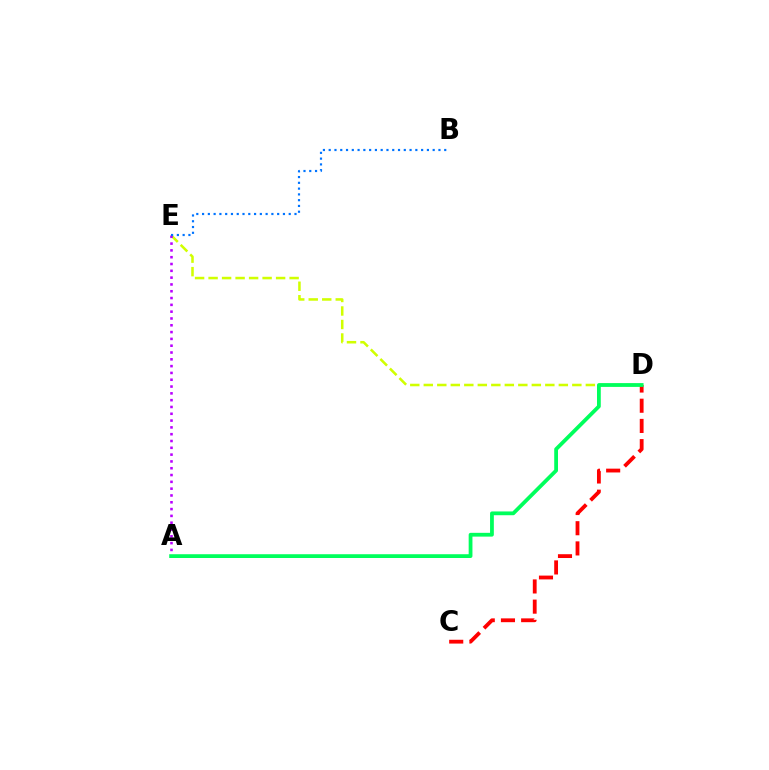{('C', 'D'): [{'color': '#ff0000', 'line_style': 'dashed', 'thickness': 2.74}], ('D', 'E'): [{'color': '#d1ff00', 'line_style': 'dashed', 'thickness': 1.83}], ('A', 'E'): [{'color': '#b900ff', 'line_style': 'dotted', 'thickness': 1.85}], ('B', 'E'): [{'color': '#0074ff', 'line_style': 'dotted', 'thickness': 1.57}], ('A', 'D'): [{'color': '#00ff5c', 'line_style': 'solid', 'thickness': 2.72}]}